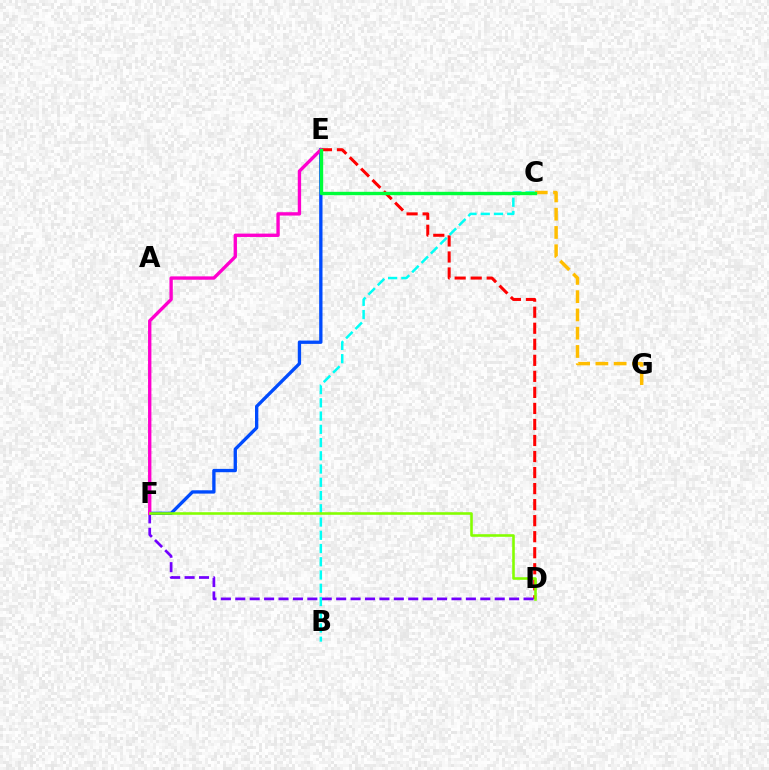{('E', 'F'): [{'color': '#004bff', 'line_style': 'solid', 'thickness': 2.39}, {'color': '#ff00cf', 'line_style': 'solid', 'thickness': 2.41}], ('D', 'E'): [{'color': '#ff0000', 'line_style': 'dashed', 'thickness': 2.18}], ('D', 'F'): [{'color': '#7200ff', 'line_style': 'dashed', 'thickness': 1.96}, {'color': '#84ff00', 'line_style': 'solid', 'thickness': 1.86}], ('B', 'C'): [{'color': '#00fff6', 'line_style': 'dashed', 'thickness': 1.8}], ('C', 'G'): [{'color': '#ffbd00', 'line_style': 'dashed', 'thickness': 2.48}], ('C', 'E'): [{'color': '#00ff39', 'line_style': 'solid', 'thickness': 2.42}]}